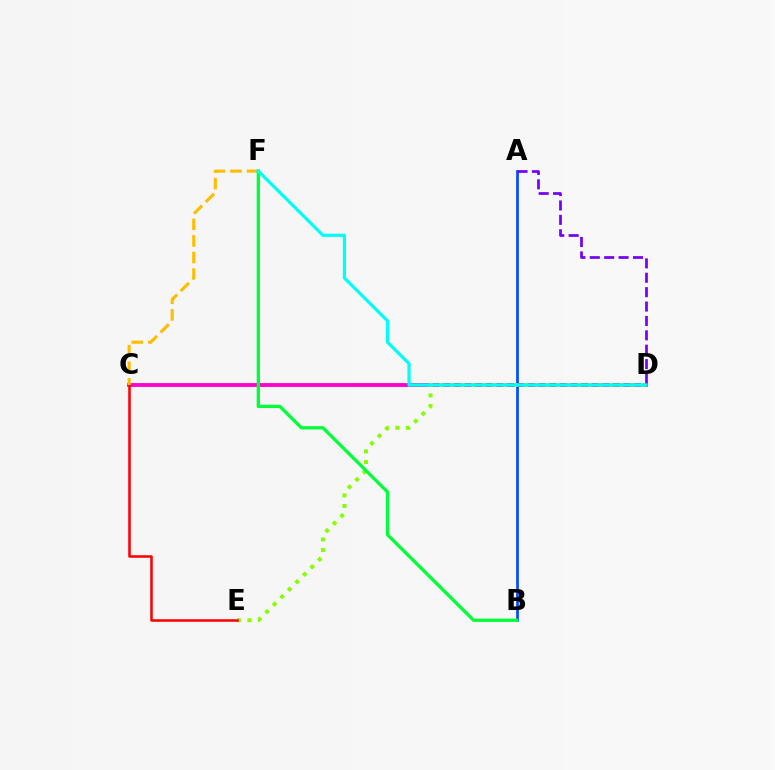{('A', 'B'): [{'color': '#004bff', 'line_style': 'solid', 'thickness': 1.94}], ('C', 'D'): [{'color': '#ff00cf', 'line_style': 'solid', 'thickness': 2.78}], ('D', 'E'): [{'color': '#84ff00', 'line_style': 'dotted', 'thickness': 2.88}], ('C', 'E'): [{'color': '#ff0000', 'line_style': 'solid', 'thickness': 1.82}], ('A', 'D'): [{'color': '#7200ff', 'line_style': 'dashed', 'thickness': 1.95}], ('C', 'F'): [{'color': '#ffbd00', 'line_style': 'dashed', 'thickness': 2.25}], ('B', 'F'): [{'color': '#00ff39', 'line_style': 'solid', 'thickness': 2.36}], ('D', 'F'): [{'color': '#00fff6', 'line_style': 'solid', 'thickness': 2.33}]}